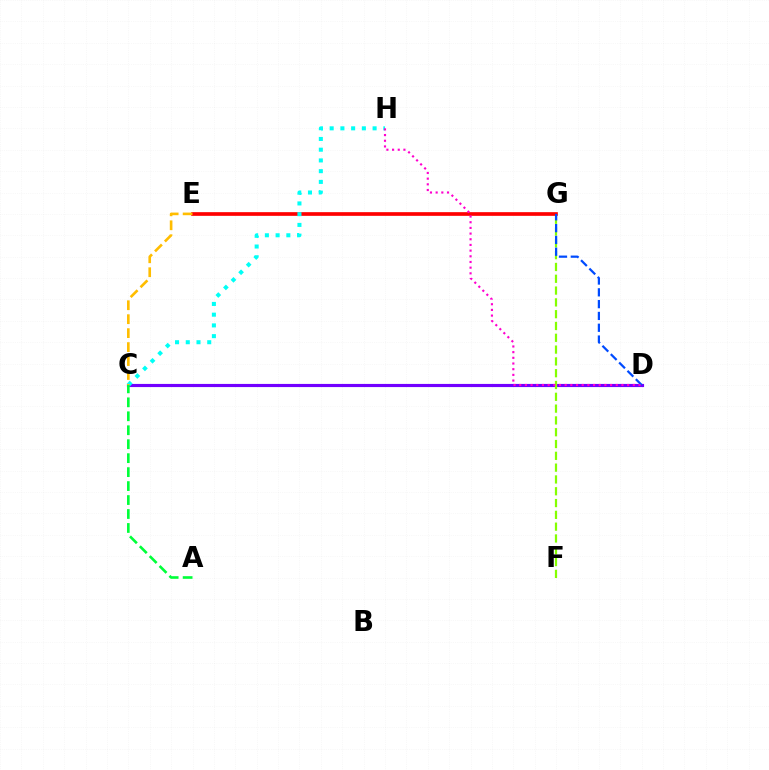{('C', 'D'): [{'color': '#7200ff', 'line_style': 'solid', 'thickness': 2.26}], ('E', 'G'): [{'color': '#ff0000', 'line_style': 'solid', 'thickness': 2.65}], ('F', 'G'): [{'color': '#84ff00', 'line_style': 'dashed', 'thickness': 1.6}], ('C', 'H'): [{'color': '#00fff6', 'line_style': 'dotted', 'thickness': 2.92}], ('D', 'G'): [{'color': '#004bff', 'line_style': 'dashed', 'thickness': 1.6}], ('C', 'E'): [{'color': '#ffbd00', 'line_style': 'dashed', 'thickness': 1.9}], ('D', 'H'): [{'color': '#ff00cf', 'line_style': 'dotted', 'thickness': 1.54}], ('A', 'C'): [{'color': '#00ff39', 'line_style': 'dashed', 'thickness': 1.9}]}